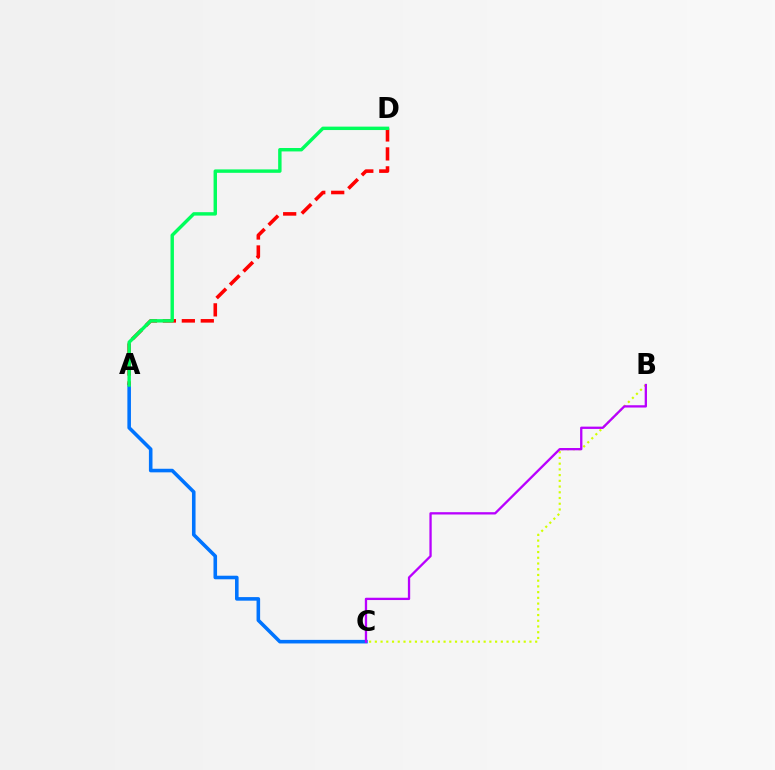{('B', 'C'): [{'color': '#d1ff00', 'line_style': 'dotted', 'thickness': 1.56}, {'color': '#b900ff', 'line_style': 'solid', 'thickness': 1.66}], ('A', 'C'): [{'color': '#0074ff', 'line_style': 'solid', 'thickness': 2.57}], ('A', 'D'): [{'color': '#ff0000', 'line_style': 'dashed', 'thickness': 2.57}, {'color': '#00ff5c', 'line_style': 'solid', 'thickness': 2.46}]}